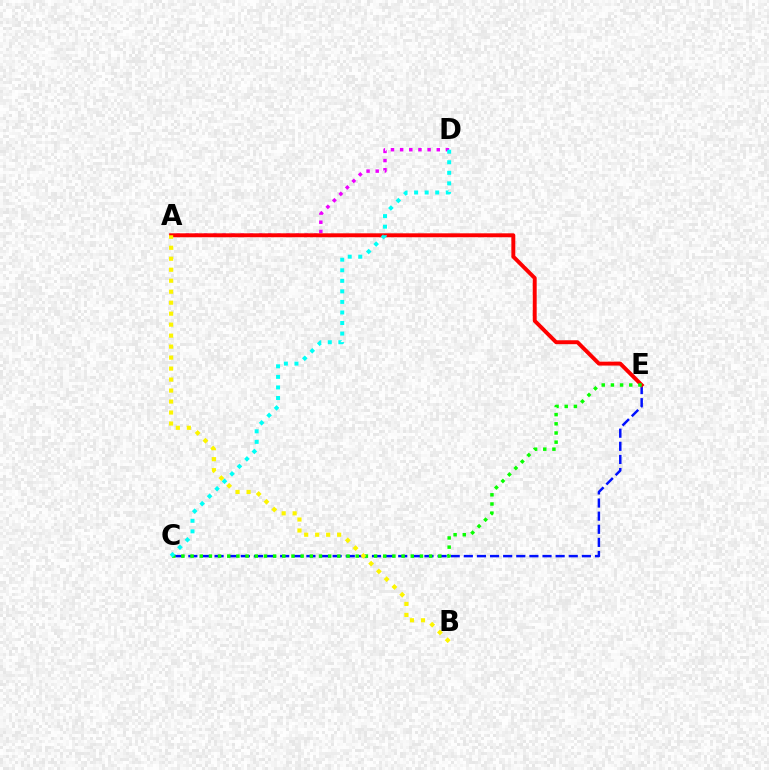{('A', 'D'): [{'color': '#ee00ff', 'line_style': 'dotted', 'thickness': 2.49}], ('C', 'E'): [{'color': '#0010ff', 'line_style': 'dashed', 'thickness': 1.78}, {'color': '#08ff00', 'line_style': 'dotted', 'thickness': 2.49}], ('A', 'E'): [{'color': '#ff0000', 'line_style': 'solid', 'thickness': 2.83}], ('A', 'B'): [{'color': '#fcf500', 'line_style': 'dotted', 'thickness': 2.98}], ('C', 'D'): [{'color': '#00fff6', 'line_style': 'dotted', 'thickness': 2.87}]}